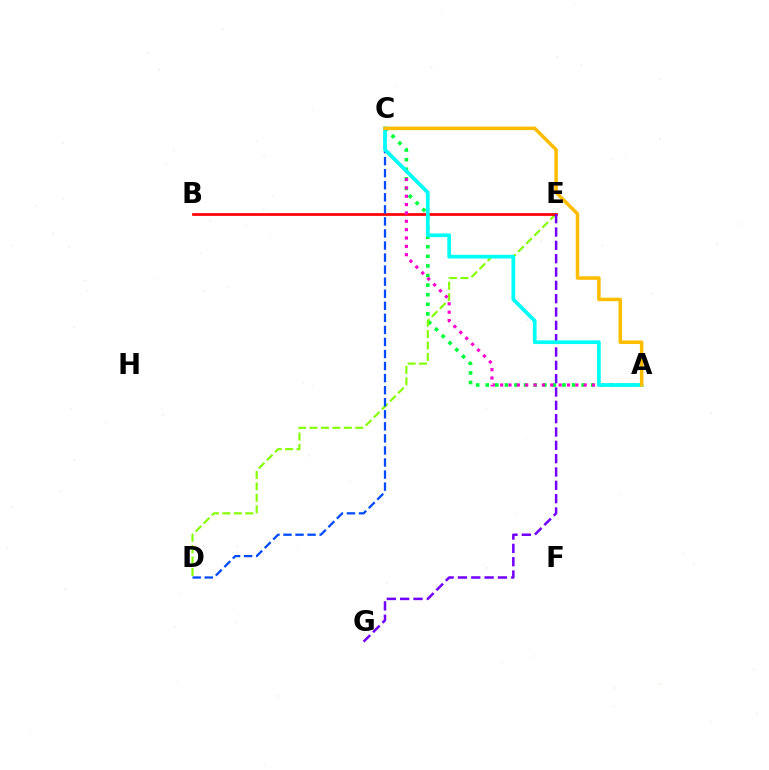{('A', 'C'): [{'color': '#00ff39', 'line_style': 'dotted', 'thickness': 2.61}, {'color': '#ff00cf', 'line_style': 'dotted', 'thickness': 2.27}, {'color': '#00fff6', 'line_style': 'solid', 'thickness': 2.68}, {'color': '#ffbd00', 'line_style': 'solid', 'thickness': 2.53}], ('D', 'E'): [{'color': '#84ff00', 'line_style': 'dashed', 'thickness': 1.55}], ('B', 'E'): [{'color': '#ff0000', 'line_style': 'solid', 'thickness': 1.96}], ('C', 'D'): [{'color': '#004bff', 'line_style': 'dashed', 'thickness': 1.64}], ('E', 'G'): [{'color': '#7200ff', 'line_style': 'dashed', 'thickness': 1.81}]}